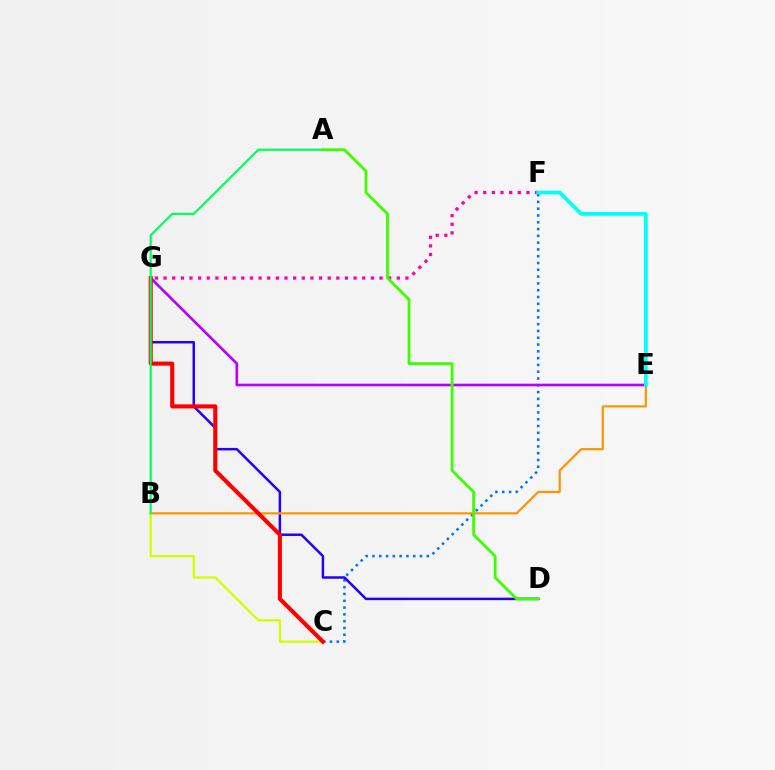{('C', 'F'): [{'color': '#0074ff', 'line_style': 'dotted', 'thickness': 1.85}], ('D', 'G'): [{'color': '#2500ff', 'line_style': 'solid', 'thickness': 1.8}], ('B', 'E'): [{'color': '#ff9400', 'line_style': 'solid', 'thickness': 1.59}], ('E', 'G'): [{'color': '#b900ff', 'line_style': 'solid', 'thickness': 1.9}], ('F', 'G'): [{'color': '#ff00ac', 'line_style': 'dotted', 'thickness': 2.35}], ('B', 'C'): [{'color': '#d1ff00', 'line_style': 'solid', 'thickness': 1.66}], ('E', 'F'): [{'color': '#00fff6', 'line_style': 'solid', 'thickness': 2.71}], ('C', 'G'): [{'color': '#ff0000', 'line_style': 'solid', 'thickness': 2.94}], ('A', 'B'): [{'color': '#00ff5c', 'line_style': 'solid', 'thickness': 1.57}], ('A', 'D'): [{'color': '#3dff00', 'line_style': 'solid', 'thickness': 2.03}]}